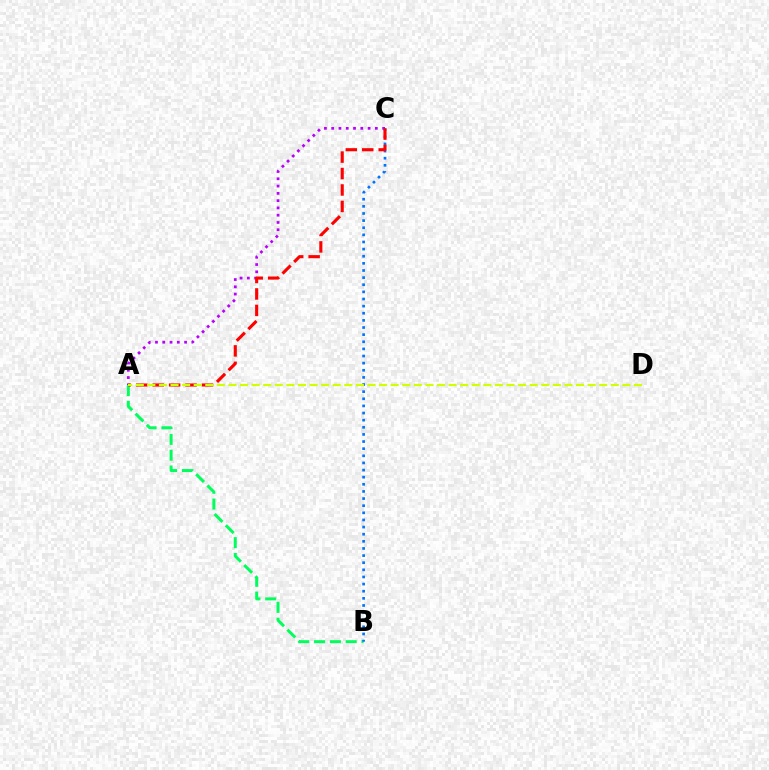{('A', 'B'): [{'color': '#00ff5c', 'line_style': 'dashed', 'thickness': 2.15}], ('A', 'C'): [{'color': '#b900ff', 'line_style': 'dotted', 'thickness': 1.98}, {'color': '#ff0000', 'line_style': 'dashed', 'thickness': 2.23}], ('B', 'C'): [{'color': '#0074ff', 'line_style': 'dotted', 'thickness': 1.94}], ('A', 'D'): [{'color': '#d1ff00', 'line_style': 'dashed', 'thickness': 1.57}]}